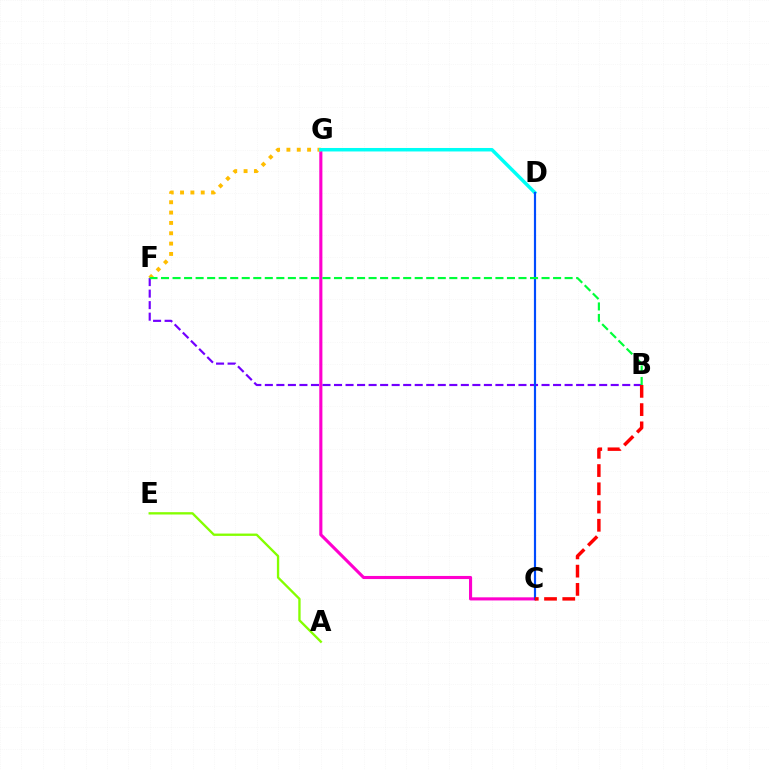{('C', 'G'): [{'color': '#ff00cf', 'line_style': 'solid', 'thickness': 2.24}], ('F', 'G'): [{'color': '#ffbd00', 'line_style': 'dotted', 'thickness': 2.81}], ('D', 'G'): [{'color': '#00fff6', 'line_style': 'solid', 'thickness': 2.51}], ('B', 'F'): [{'color': '#7200ff', 'line_style': 'dashed', 'thickness': 1.57}, {'color': '#00ff39', 'line_style': 'dashed', 'thickness': 1.57}], ('C', 'D'): [{'color': '#004bff', 'line_style': 'solid', 'thickness': 1.57}], ('A', 'E'): [{'color': '#84ff00', 'line_style': 'solid', 'thickness': 1.68}], ('B', 'C'): [{'color': '#ff0000', 'line_style': 'dashed', 'thickness': 2.48}]}